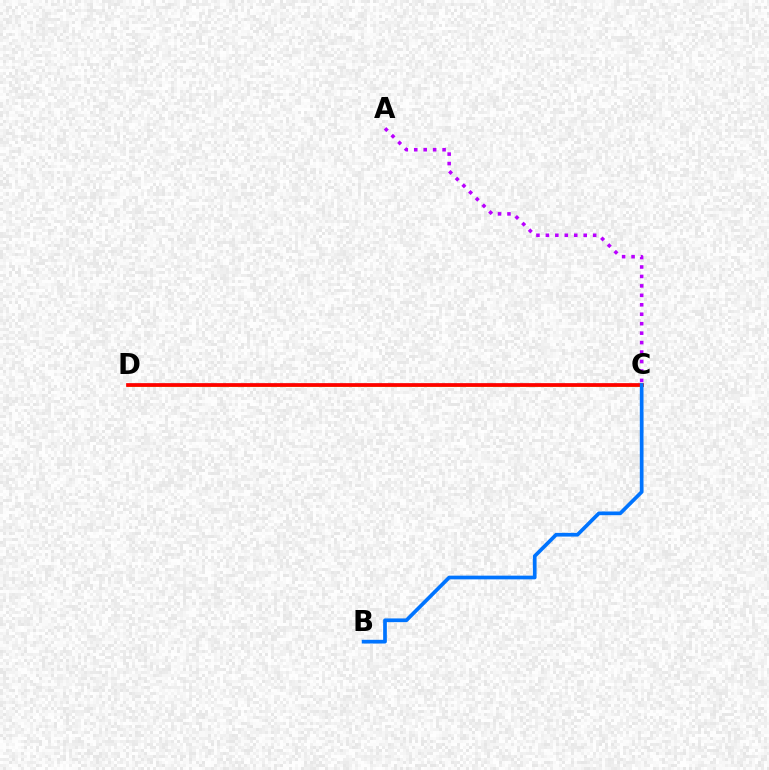{('C', 'D'): [{'color': '#00ff5c', 'line_style': 'solid', 'thickness': 1.54}, {'color': '#d1ff00', 'line_style': 'solid', 'thickness': 2.16}, {'color': '#ff0000', 'line_style': 'solid', 'thickness': 2.68}], ('A', 'C'): [{'color': '#b900ff', 'line_style': 'dotted', 'thickness': 2.57}], ('B', 'C'): [{'color': '#0074ff', 'line_style': 'solid', 'thickness': 2.67}]}